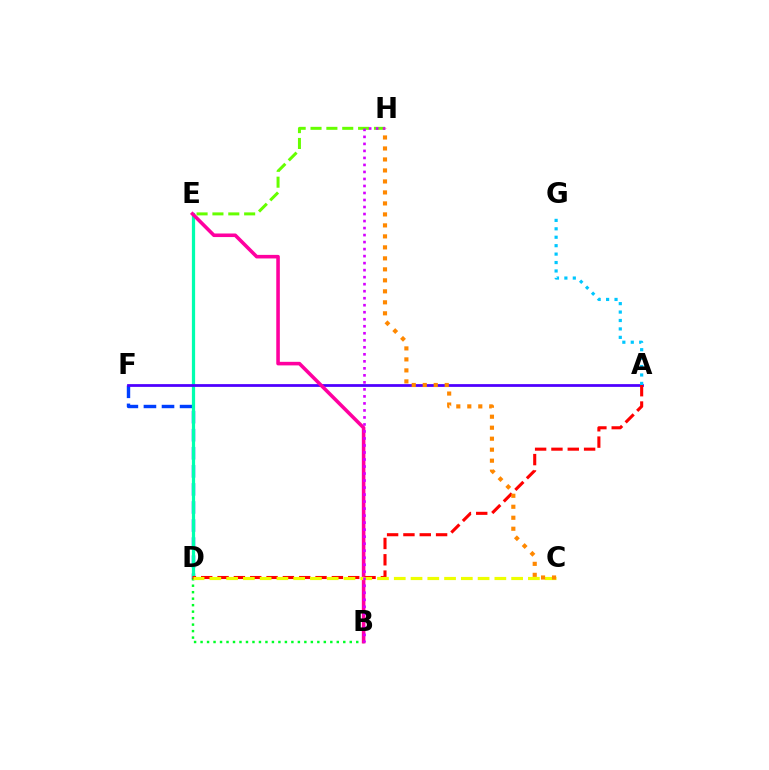{('D', 'F'): [{'color': '#003fff', 'line_style': 'dashed', 'thickness': 2.45}], ('D', 'E'): [{'color': '#00ffaf', 'line_style': 'solid', 'thickness': 2.32}], ('A', 'F'): [{'color': '#4f00ff', 'line_style': 'solid', 'thickness': 1.99}], ('A', 'G'): [{'color': '#00c7ff', 'line_style': 'dotted', 'thickness': 2.29}], ('B', 'D'): [{'color': '#00ff27', 'line_style': 'dotted', 'thickness': 1.76}], ('B', 'E'): [{'color': '#ff00a0', 'line_style': 'solid', 'thickness': 2.57}], ('A', 'D'): [{'color': '#ff0000', 'line_style': 'dashed', 'thickness': 2.22}], ('E', 'H'): [{'color': '#66ff00', 'line_style': 'dashed', 'thickness': 2.15}], ('C', 'D'): [{'color': '#eeff00', 'line_style': 'dashed', 'thickness': 2.28}], ('B', 'H'): [{'color': '#d600ff', 'line_style': 'dotted', 'thickness': 1.91}], ('C', 'H'): [{'color': '#ff8800', 'line_style': 'dotted', 'thickness': 2.99}]}